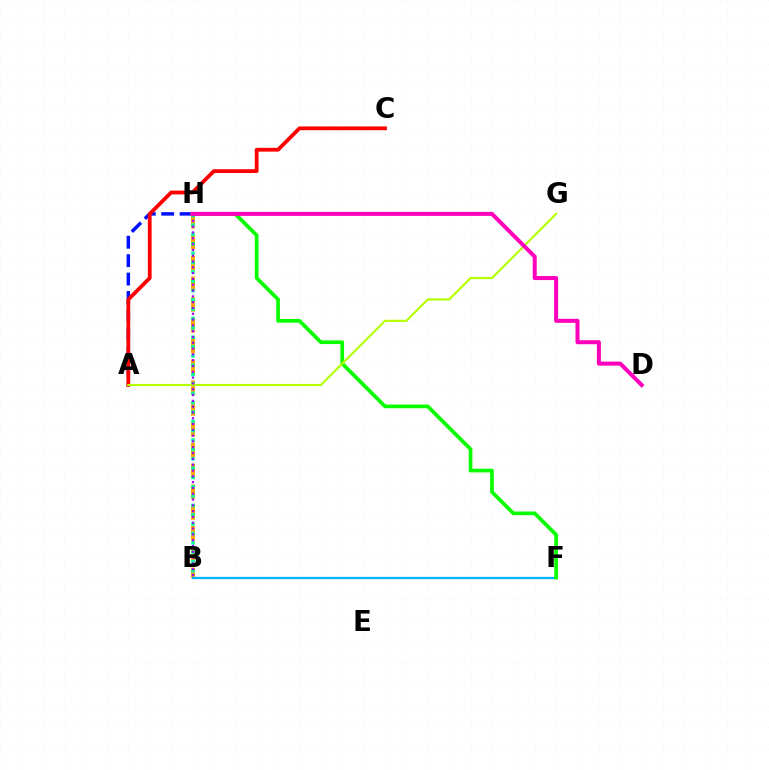{('B', 'H'): [{'color': '#ffa500', 'line_style': 'dashed', 'thickness': 2.83}, {'color': '#00ff9d', 'line_style': 'dotted', 'thickness': 2.54}, {'color': '#9b00ff', 'line_style': 'dotted', 'thickness': 1.58}], ('A', 'H'): [{'color': '#0010ff', 'line_style': 'dashed', 'thickness': 2.5}], ('B', 'F'): [{'color': '#00b5ff', 'line_style': 'solid', 'thickness': 1.64}], ('F', 'H'): [{'color': '#08ff00', 'line_style': 'solid', 'thickness': 2.66}], ('A', 'C'): [{'color': '#ff0000', 'line_style': 'solid', 'thickness': 2.73}], ('A', 'G'): [{'color': '#b3ff00', 'line_style': 'solid', 'thickness': 1.55}], ('D', 'H'): [{'color': '#ff00bd', 'line_style': 'solid', 'thickness': 2.88}]}